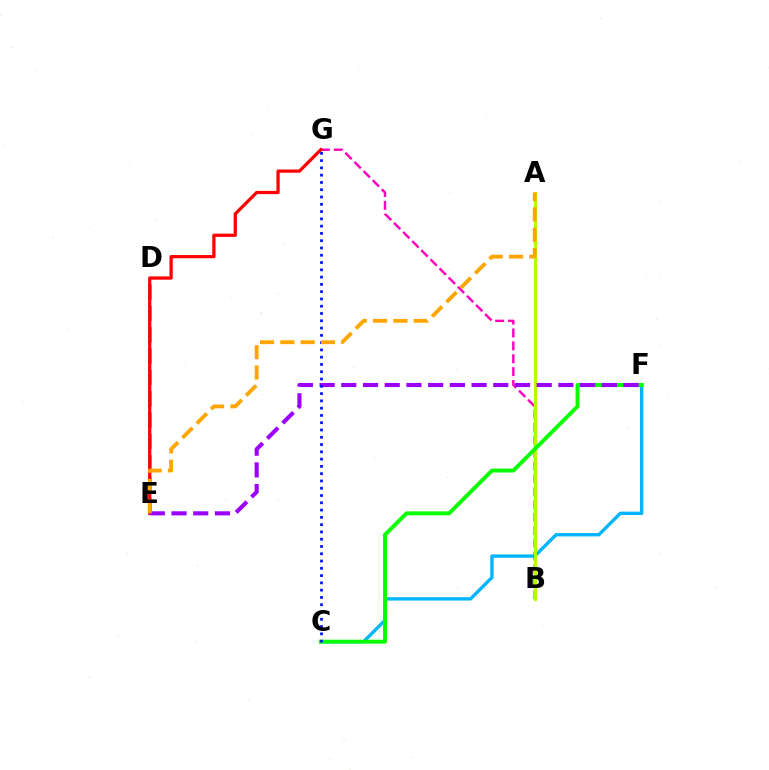{('C', 'F'): [{'color': '#00b5ff', 'line_style': 'solid', 'thickness': 2.41}, {'color': '#08ff00', 'line_style': 'solid', 'thickness': 2.82}], ('B', 'G'): [{'color': '#ff00bd', 'line_style': 'dashed', 'thickness': 1.75}], ('D', 'E'): [{'color': '#00ff9d', 'line_style': 'dashed', 'thickness': 2.9}], ('E', 'G'): [{'color': '#ff0000', 'line_style': 'solid', 'thickness': 2.34}], ('A', 'B'): [{'color': '#b3ff00', 'line_style': 'solid', 'thickness': 2.28}], ('E', 'F'): [{'color': '#9b00ff', 'line_style': 'dashed', 'thickness': 2.95}], ('C', 'G'): [{'color': '#0010ff', 'line_style': 'dotted', 'thickness': 1.98}], ('A', 'E'): [{'color': '#ffa500', 'line_style': 'dashed', 'thickness': 2.76}]}